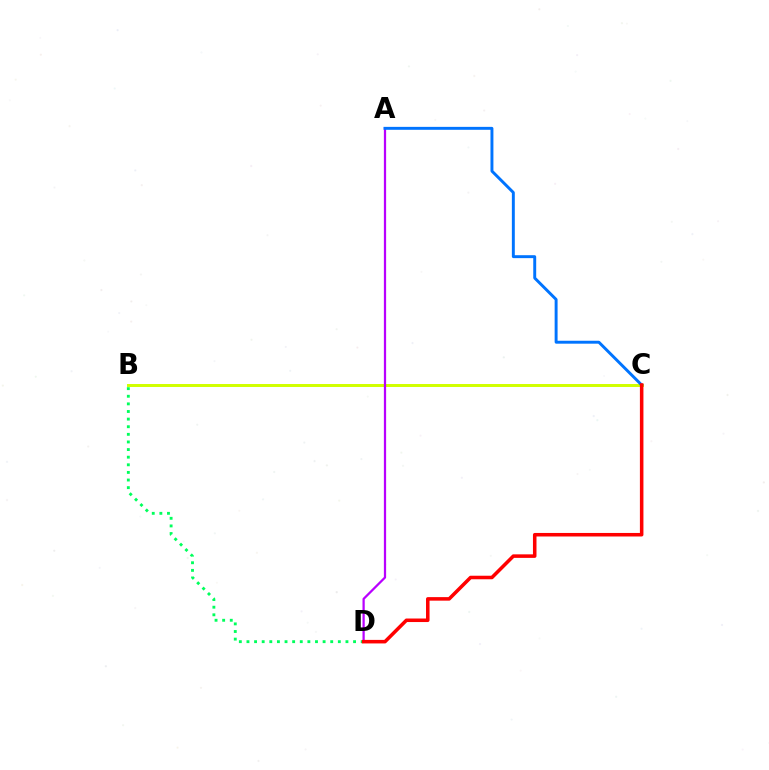{('B', 'C'): [{'color': '#d1ff00', 'line_style': 'solid', 'thickness': 2.14}], ('A', 'D'): [{'color': '#b900ff', 'line_style': 'solid', 'thickness': 1.61}], ('B', 'D'): [{'color': '#00ff5c', 'line_style': 'dotted', 'thickness': 2.07}], ('A', 'C'): [{'color': '#0074ff', 'line_style': 'solid', 'thickness': 2.11}], ('C', 'D'): [{'color': '#ff0000', 'line_style': 'solid', 'thickness': 2.55}]}